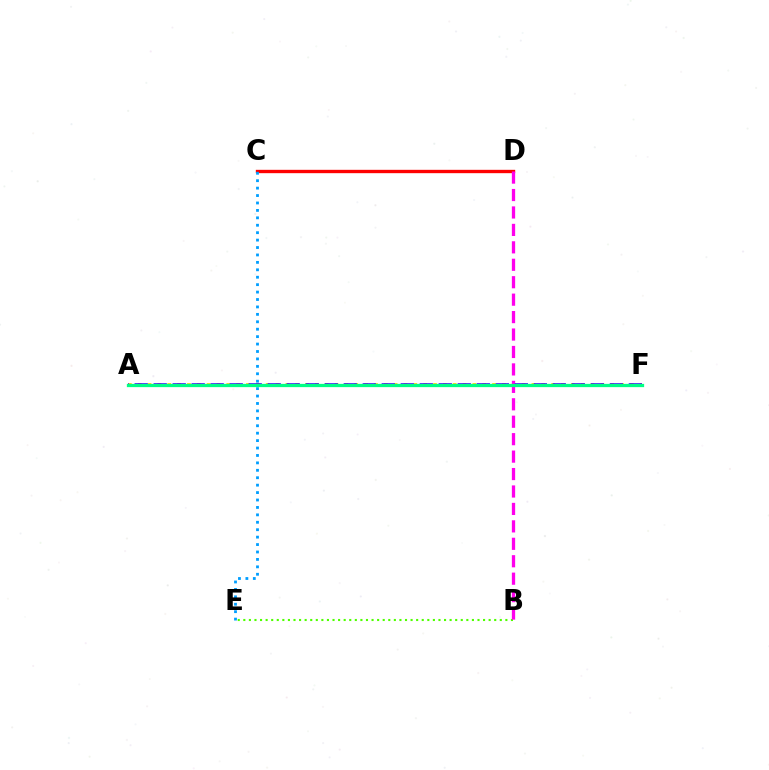{('A', 'F'): [{'color': '#ffd500', 'line_style': 'dotted', 'thickness': 2.67}, {'color': '#3700ff', 'line_style': 'dashed', 'thickness': 2.58}, {'color': '#00ff86', 'line_style': 'solid', 'thickness': 2.35}], ('C', 'D'): [{'color': '#ff0000', 'line_style': 'solid', 'thickness': 2.41}], ('B', 'E'): [{'color': '#4fff00', 'line_style': 'dotted', 'thickness': 1.51}], ('B', 'D'): [{'color': '#ff00ed', 'line_style': 'dashed', 'thickness': 2.37}], ('C', 'E'): [{'color': '#009eff', 'line_style': 'dotted', 'thickness': 2.02}]}